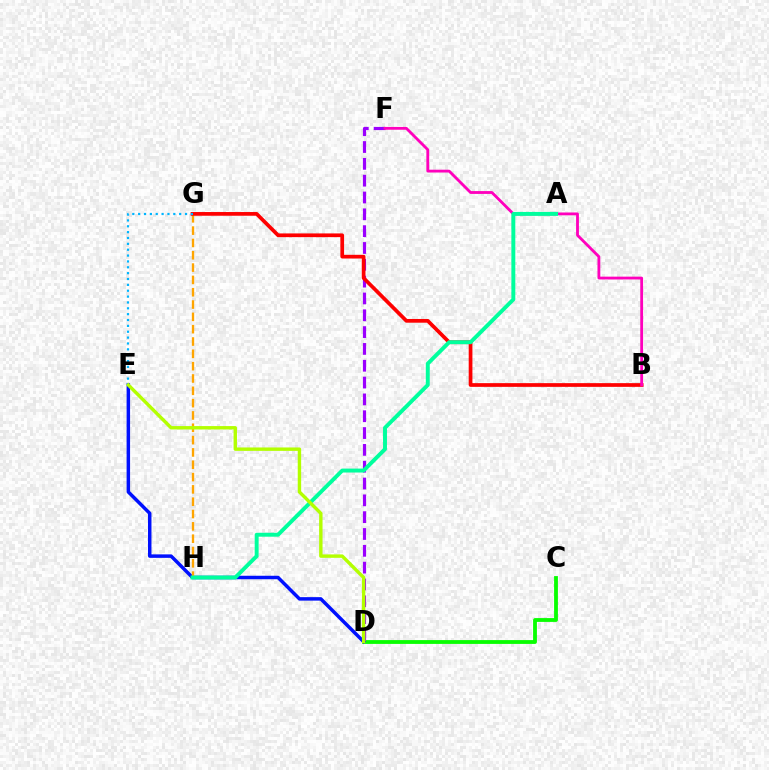{('C', 'D'): [{'color': '#08ff00', 'line_style': 'solid', 'thickness': 2.75}], ('D', 'F'): [{'color': '#9b00ff', 'line_style': 'dashed', 'thickness': 2.29}], ('D', 'E'): [{'color': '#0010ff', 'line_style': 'solid', 'thickness': 2.51}, {'color': '#b3ff00', 'line_style': 'solid', 'thickness': 2.45}], ('G', 'H'): [{'color': '#ffa500', 'line_style': 'dashed', 'thickness': 1.67}], ('B', 'G'): [{'color': '#ff0000', 'line_style': 'solid', 'thickness': 2.67}], ('E', 'G'): [{'color': '#00b5ff', 'line_style': 'dotted', 'thickness': 1.59}], ('B', 'F'): [{'color': '#ff00bd', 'line_style': 'solid', 'thickness': 2.03}], ('A', 'H'): [{'color': '#00ff9d', 'line_style': 'solid', 'thickness': 2.83}]}